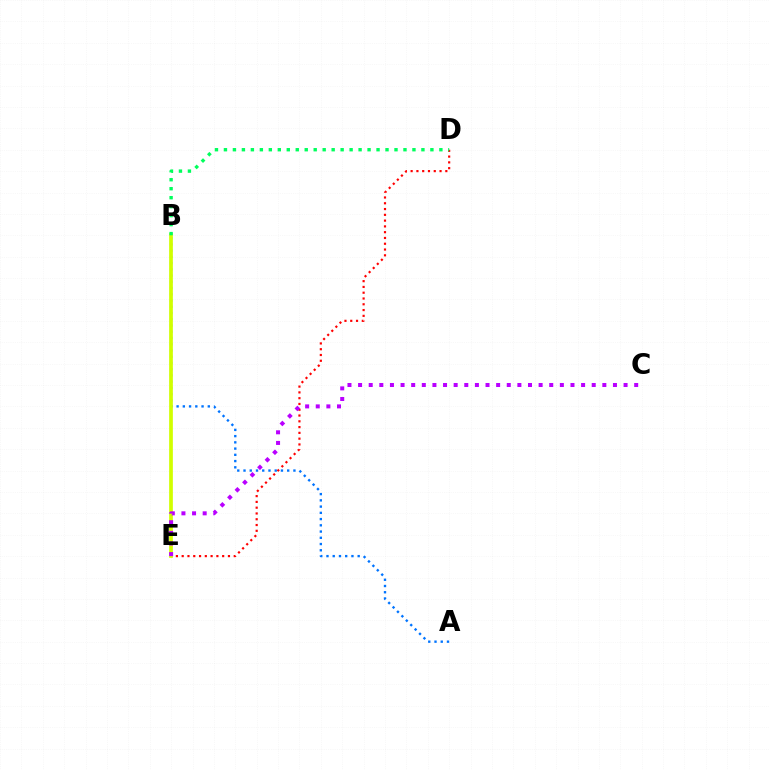{('D', 'E'): [{'color': '#ff0000', 'line_style': 'dotted', 'thickness': 1.57}], ('A', 'B'): [{'color': '#0074ff', 'line_style': 'dotted', 'thickness': 1.7}], ('B', 'E'): [{'color': '#d1ff00', 'line_style': 'solid', 'thickness': 2.67}], ('C', 'E'): [{'color': '#b900ff', 'line_style': 'dotted', 'thickness': 2.89}], ('B', 'D'): [{'color': '#00ff5c', 'line_style': 'dotted', 'thickness': 2.44}]}